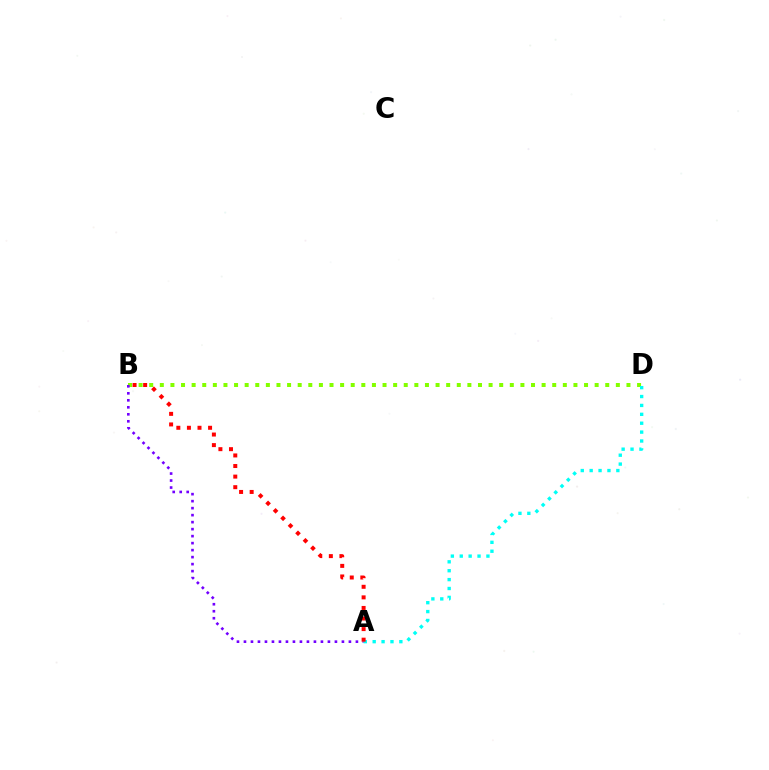{('B', 'D'): [{'color': '#84ff00', 'line_style': 'dotted', 'thickness': 2.88}], ('A', 'B'): [{'color': '#7200ff', 'line_style': 'dotted', 'thickness': 1.9}, {'color': '#ff0000', 'line_style': 'dotted', 'thickness': 2.87}], ('A', 'D'): [{'color': '#00fff6', 'line_style': 'dotted', 'thickness': 2.42}]}